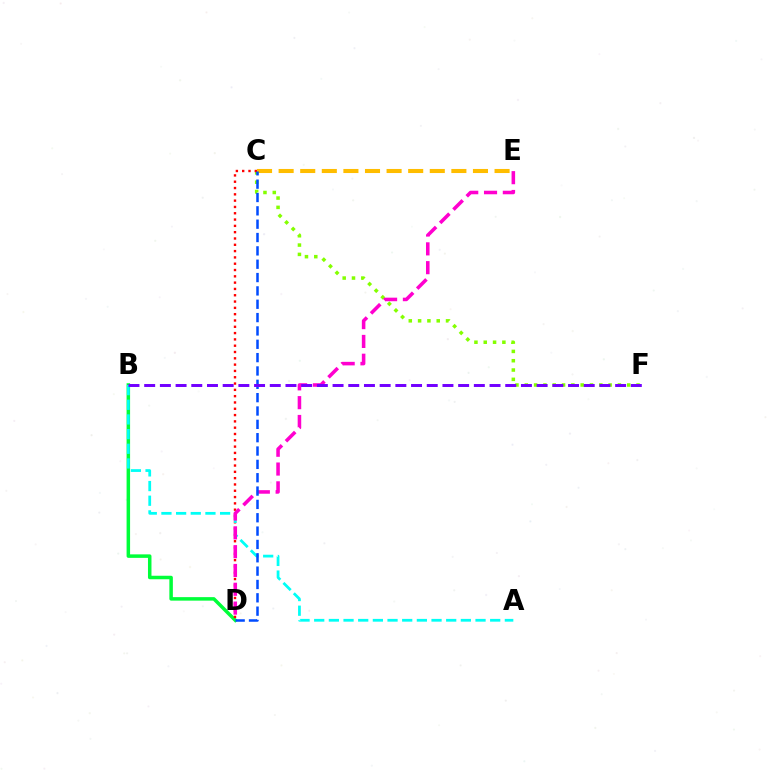{('B', 'D'): [{'color': '#00ff39', 'line_style': 'solid', 'thickness': 2.52}], ('C', 'F'): [{'color': '#84ff00', 'line_style': 'dotted', 'thickness': 2.53}], ('C', 'E'): [{'color': '#ffbd00', 'line_style': 'dashed', 'thickness': 2.93}], ('C', 'D'): [{'color': '#ff0000', 'line_style': 'dotted', 'thickness': 1.71}, {'color': '#004bff', 'line_style': 'dashed', 'thickness': 1.81}], ('A', 'B'): [{'color': '#00fff6', 'line_style': 'dashed', 'thickness': 1.99}], ('D', 'E'): [{'color': '#ff00cf', 'line_style': 'dashed', 'thickness': 2.56}], ('B', 'F'): [{'color': '#7200ff', 'line_style': 'dashed', 'thickness': 2.13}]}